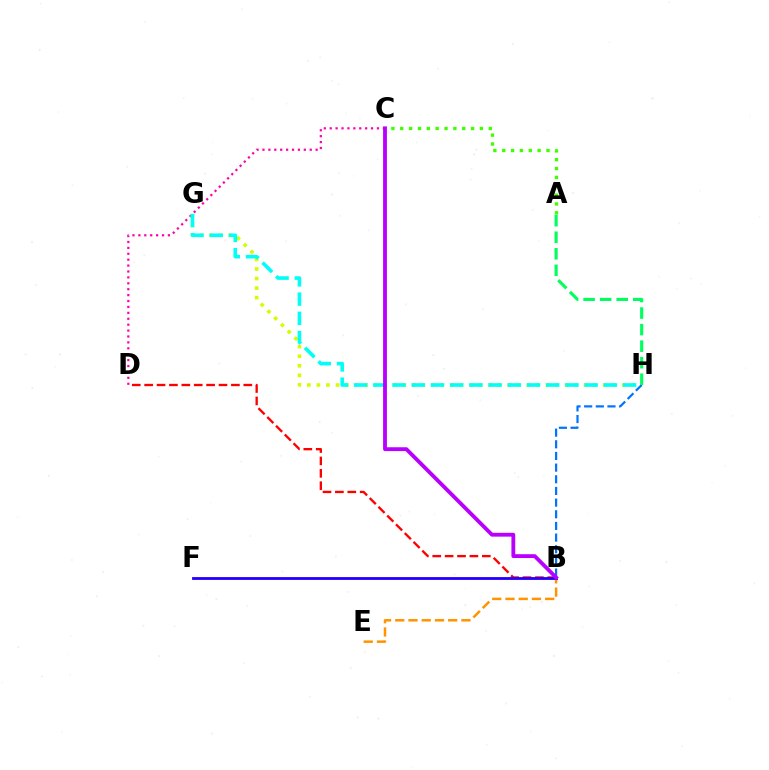{('C', 'D'): [{'color': '#ff00ac', 'line_style': 'dotted', 'thickness': 1.61}], ('B', 'E'): [{'color': '#ff9400', 'line_style': 'dashed', 'thickness': 1.8}], ('G', 'H'): [{'color': '#d1ff00', 'line_style': 'dotted', 'thickness': 2.59}, {'color': '#00fff6', 'line_style': 'dashed', 'thickness': 2.61}], ('B', 'H'): [{'color': '#0074ff', 'line_style': 'dashed', 'thickness': 1.58}], ('B', 'D'): [{'color': '#ff0000', 'line_style': 'dashed', 'thickness': 1.68}], ('A', 'C'): [{'color': '#3dff00', 'line_style': 'dotted', 'thickness': 2.41}], ('B', 'F'): [{'color': '#2500ff', 'line_style': 'solid', 'thickness': 2.04}], ('B', 'C'): [{'color': '#b900ff', 'line_style': 'solid', 'thickness': 2.76}], ('A', 'H'): [{'color': '#00ff5c', 'line_style': 'dashed', 'thickness': 2.25}]}